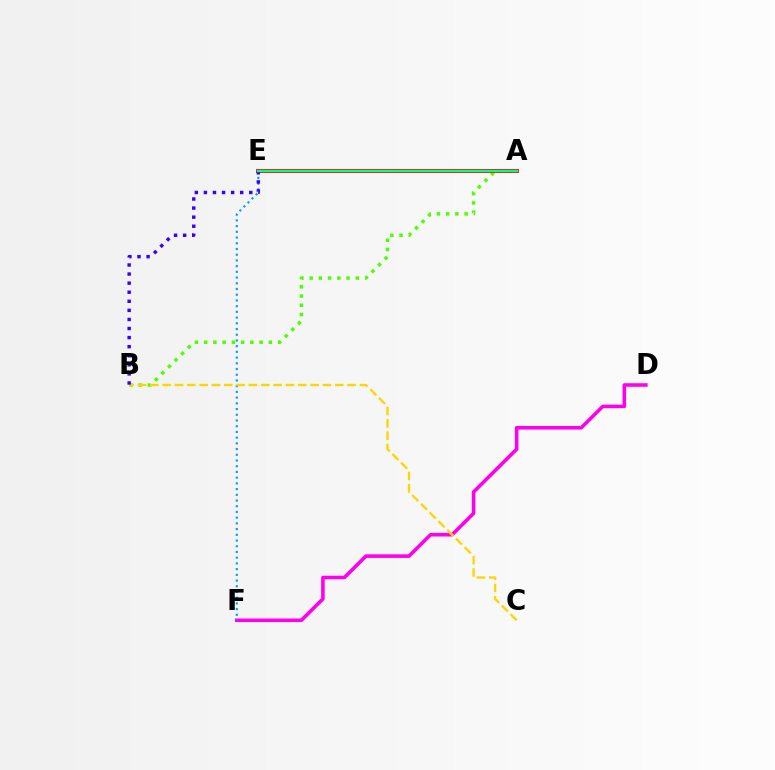{('D', 'F'): [{'color': '#ff00ed', 'line_style': 'solid', 'thickness': 2.57}], ('A', 'B'): [{'color': '#4fff00', 'line_style': 'dotted', 'thickness': 2.51}], ('E', 'F'): [{'color': '#009eff', 'line_style': 'dotted', 'thickness': 1.55}], ('B', 'C'): [{'color': '#ffd500', 'line_style': 'dashed', 'thickness': 1.68}], ('A', 'E'): [{'color': '#ff0000', 'line_style': 'solid', 'thickness': 2.79}, {'color': '#00ff86', 'line_style': 'solid', 'thickness': 1.7}], ('B', 'E'): [{'color': '#3700ff', 'line_style': 'dotted', 'thickness': 2.47}]}